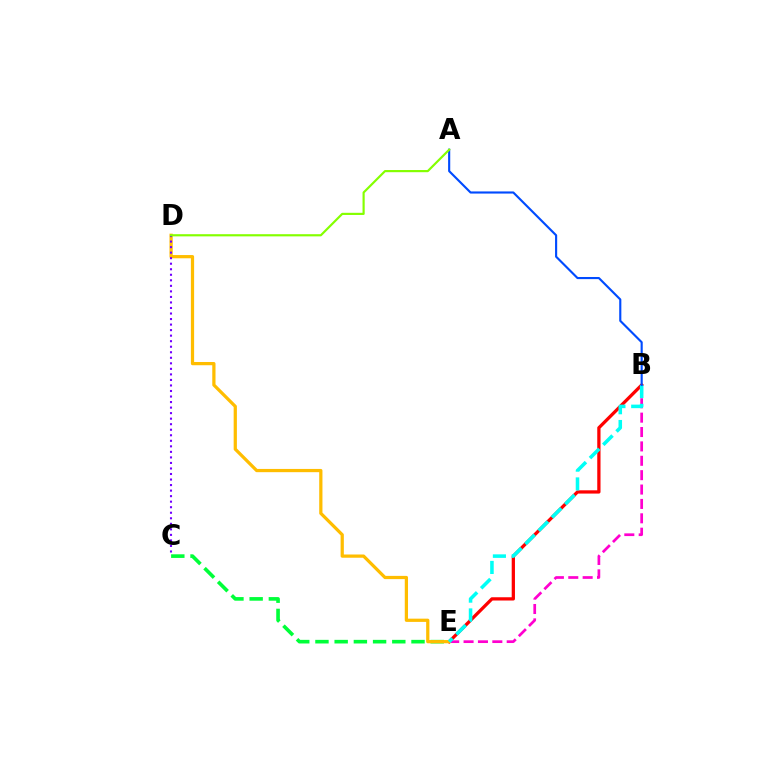{('B', 'E'): [{'color': '#ff0000', 'line_style': 'solid', 'thickness': 2.35}, {'color': '#ff00cf', 'line_style': 'dashed', 'thickness': 1.95}, {'color': '#00fff6', 'line_style': 'dashed', 'thickness': 2.55}], ('C', 'E'): [{'color': '#00ff39', 'line_style': 'dashed', 'thickness': 2.61}], ('D', 'E'): [{'color': '#ffbd00', 'line_style': 'solid', 'thickness': 2.33}], ('C', 'D'): [{'color': '#7200ff', 'line_style': 'dotted', 'thickness': 1.5}], ('A', 'B'): [{'color': '#004bff', 'line_style': 'solid', 'thickness': 1.54}], ('A', 'D'): [{'color': '#84ff00', 'line_style': 'solid', 'thickness': 1.56}]}